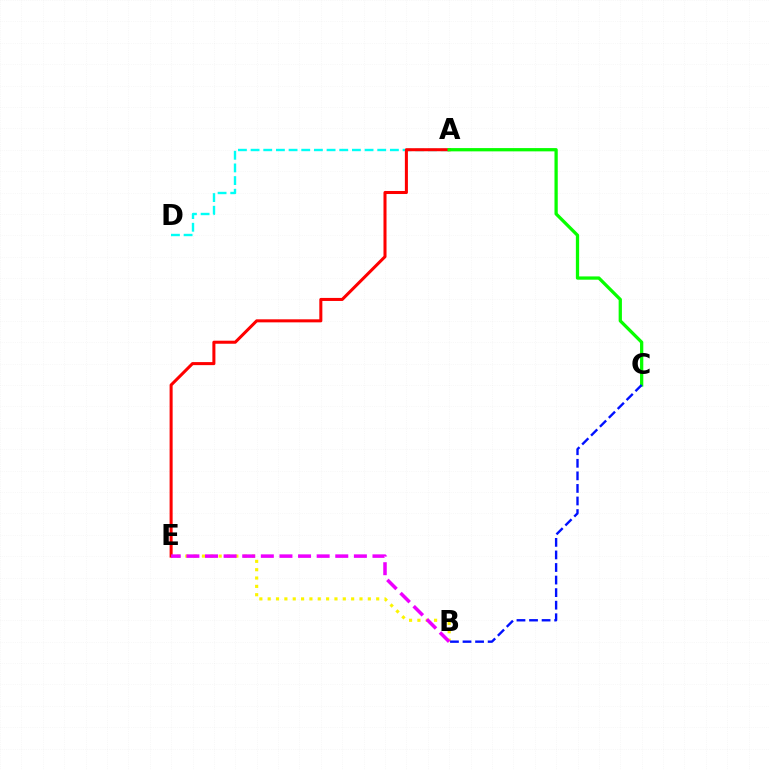{('B', 'E'): [{'color': '#fcf500', 'line_style': 'dotted', 'thickness': 2.27}, {'color': '#ee00ff', 'line_style': 'dashed', 'thickness': 2.53}], ('A', 'D'): [{'color': '#00fff6', 'line_style': 'dashed', 'thickness': 1.72}], ('A', 'E'): [{'color': '#ff0000', 'line_style': 'solid', 'thickness': 2.19}], ('A', 'C'): [{'color': '#08ff00', 'line_style': 'solid', 'thickness': 2.36}], ('B', 'C'): [{'color': '#0010ff', 'line_style': 'dashed', 'thickness': 1.71}]}